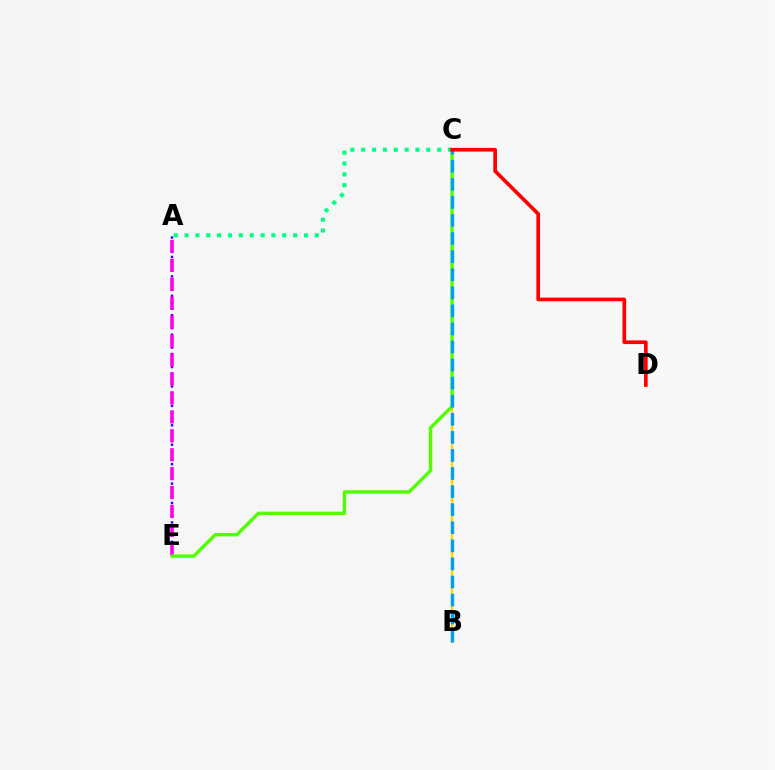{('A', 'E'): [{'color': '#3700ff', 'line_style': 'dotted', 'thickness': 1.76}, {'color': '#ff00ed', 'line_style': 'dashed', 'thickness': 2.57}], ('A', 'C'): [{'color': '#00ff86', 'line_style': 'dotted', 'thickness': 2.95}], ('B', 'C'): [{'color': '#ffd500', 'line_style': 'solid', 'thickness': 1.73}, {'color': '#009eff', 'line_style': 'dashed', 'thickness': 2.46}], ('C', 'E'): [{'color': '#4fff00', 'line_style': 'solid', 'thickness': 2.42}], ('C', 'D'): [{'color': '#ff0000', 'line_style': 'solid', 'thickness': 2.64}]}